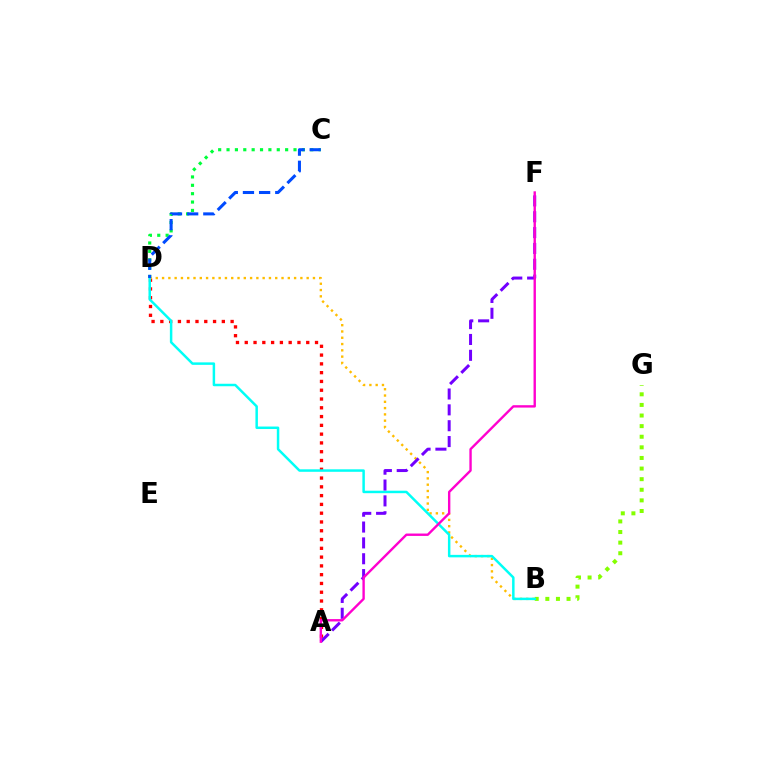{('A', 'D'): [{'color': '#ff0000', 'line_style': 'dotted', 'thickness': 2.39}], ('C', 'D'): [{'color': '#00ff39', 'line_style': 'dotted', 'thickness': 2.27}, {'color': '#004bff', 'line_style': 'dashed', 'thickness': 2.2}], ('B', 'G'): [{'color': '#84ff00', 'line_style': 'dotted', 'thickness': 2.88}], ('B', 'D'): [{'color': '#ffbd00', 'line_style': 'dotted', 'thickness': 1.71}, {'color': '#00fff6', 'line_style': 'solid', 'thickness': 1.79}], ('A', 'F'): [{'color': '#7200ff', 'line_style': 'dashed', 'thickness': 2.15}, {'color': '#ff00cf', 'line_style': 'solid', 'thickness': 1.72}]}